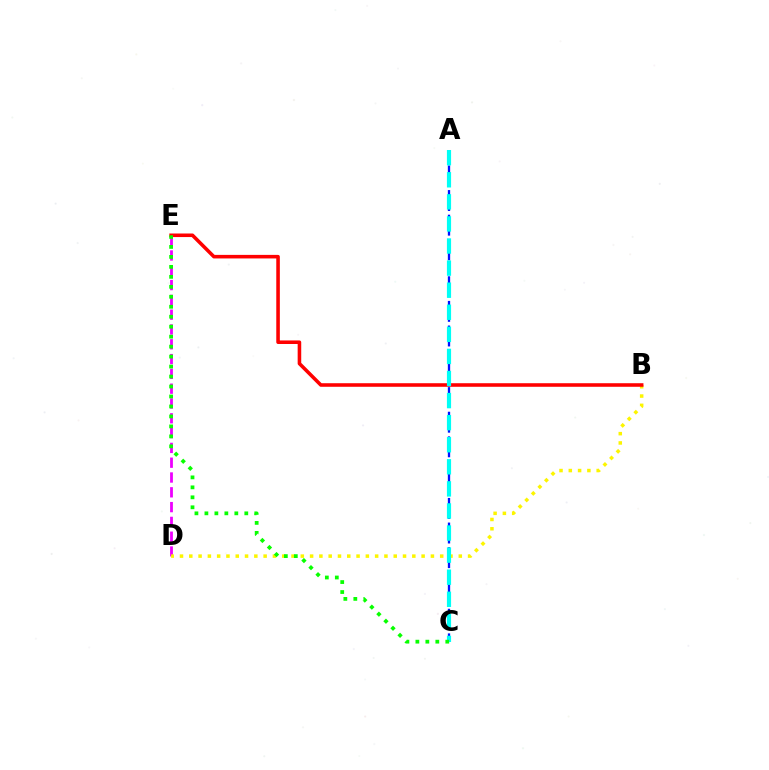{('D', 'E'): [{'color': '#ee00ff', 'line_style': 'dashed', 'thickness': 2.01}], ('B', 'D'): [{'color': '#fcf500', 'line_style': 'dotted', 'thickness': 2.52}], ('B', 'E'): [{'color': '#ff0000', 'line_style': 'solid', 'thickness': 2.57}], ('A', 'C'): [{'color': '#0010ff', 'line_style': 'dashed', 'thickness': 1.67}, {'color': '#00fff6', 'line_style': 'dashed', 'thickness': 3.0}], ('C', 'E'): [{'color': '#08ff00', 'line_style': 'dotted', 'thickness': 2.71}]}